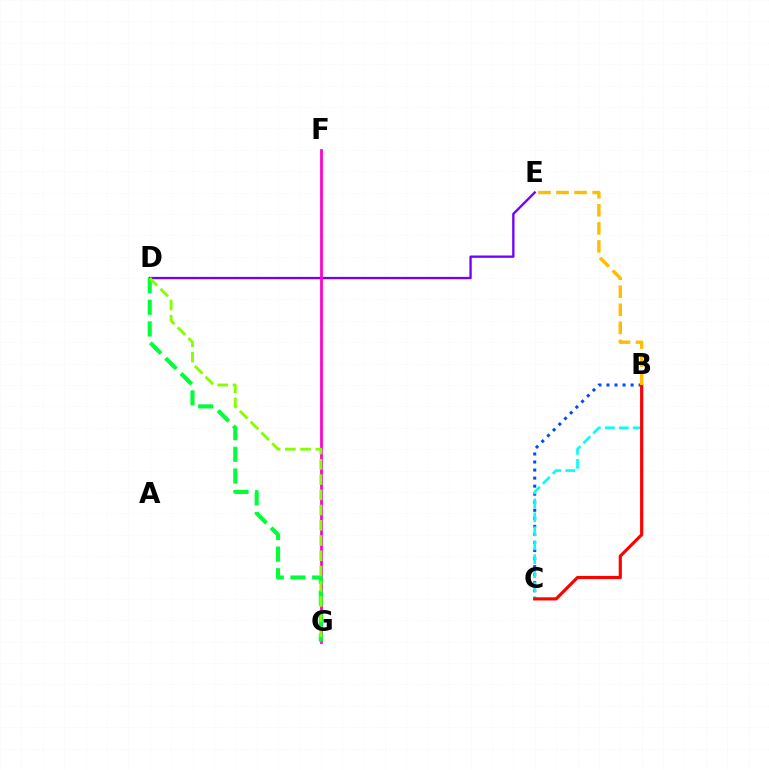{('B', 'C'): [{'color': '#004bff', 'line_style': 'dotted', 'thickness': 2.19}, {'color': '#00fff6', 'line_style': 'dashed', 'thickness': 1.9}, {'color': '#ff0000', 'line_style': 'solid', 'thickness': 2.27}], ('D', 'E'): [{'color': '#7200ff', 'line_style': 'solid', 'thickness': 1.68}], ('F', 'G'): [{'color': '#ff00cf', 'line_style': 'solid', 'thickness': 1.98}], ('D', 'G'): [{'color': '#00ff39', 'line_style': 'dashed', 'thickness': 2.94}, {'color': '#84ff00', 'line_style': 'dashed', 'thickness': 2.07}], ('B', 'E'): [{'color': '#ffbd00', 'line_style': 'dashed', 'thickness': 2.45}]}